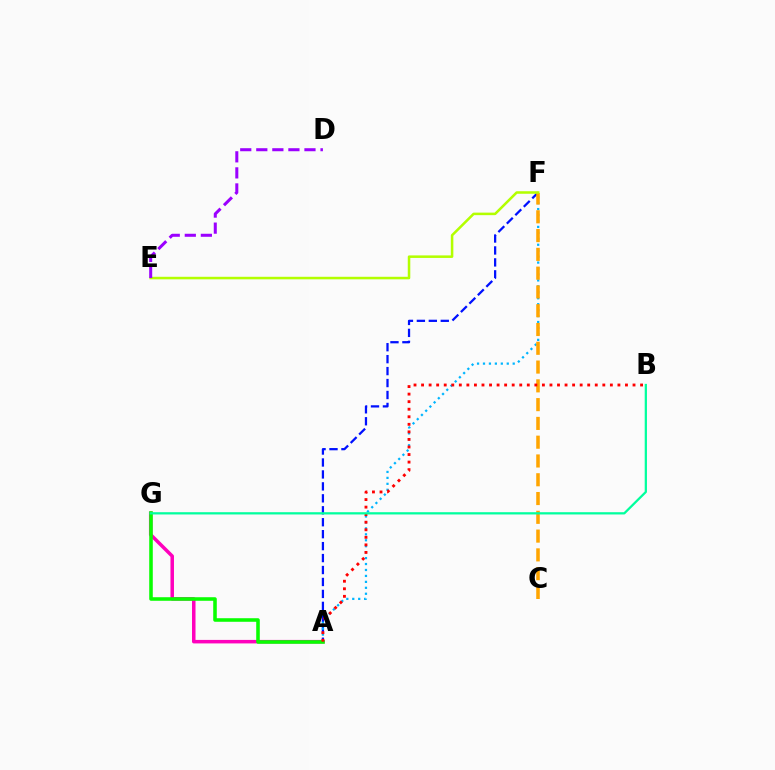{('A', 'G'): [{'color': '#ff00bd', 'line_style': 'solid', 'thickness': 2.52}, {'color': '#08ff00', 'line_style': 'solid', 'thickness': 2.56}], ('A', 'F'): [{'color': '#0010ff', 'line_style': 'dashed', 'thickness': 1.62}, {'color': '#00b5ff', 'line_style': 'dotted', 'thickness': 1.61}], ('C', 'F'): [{'color': '#ffa500', 'line_style': 'dashed', 'thickness': 2.55}], ('E', 'F'): [{'color': '#b3ff00', 'line_style': 'solid', 'thickness': 1.82}], ('A', 'B'): [{'color': '#ff0000', 'line_style': 'dotted', 'thickness': 2.05}], ('B', 'G'): [{'color': '#00ff9d', 'line_style': 'solid', 'thickness': 1.63}], ('D', 'E'): [{'color': '#9b00ff', 'line_style': 'dashed', 'thickness': 2.18}]}